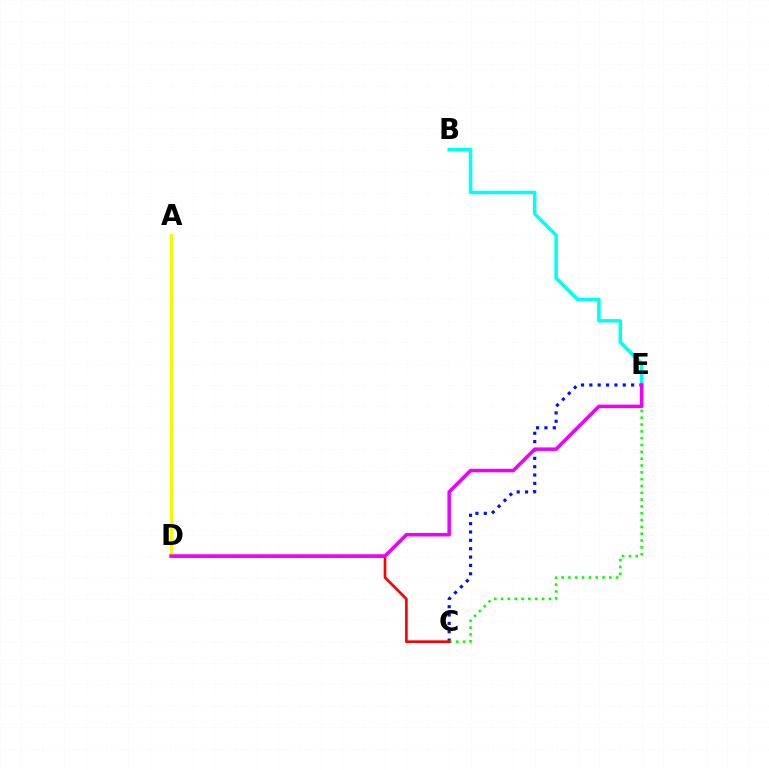{('C', 'E'): [{'color': '#0010ff', 'line_style': 'dotted', 'thickness': 2.27}, {'color': '#08ff00', 'line_style': 'dotted', 'thickness': 1.85}], ('C', 'D'): [{'color': '#ff0000', 'line_style': 'solid', 'thickness': 1.92}], ('A', 'D'): [{'color': '#fcf500', 'line_style': 'solid', 'thickness': 2.27}], ('B', 'E'): [{'color': '#00fff6', 'line_style': 'solid', 'thickness': 2.53}], ('D', 'E'): [{'color': '#ee00ff', 'line_style': 'solid', 'thickness': 2.54}]}